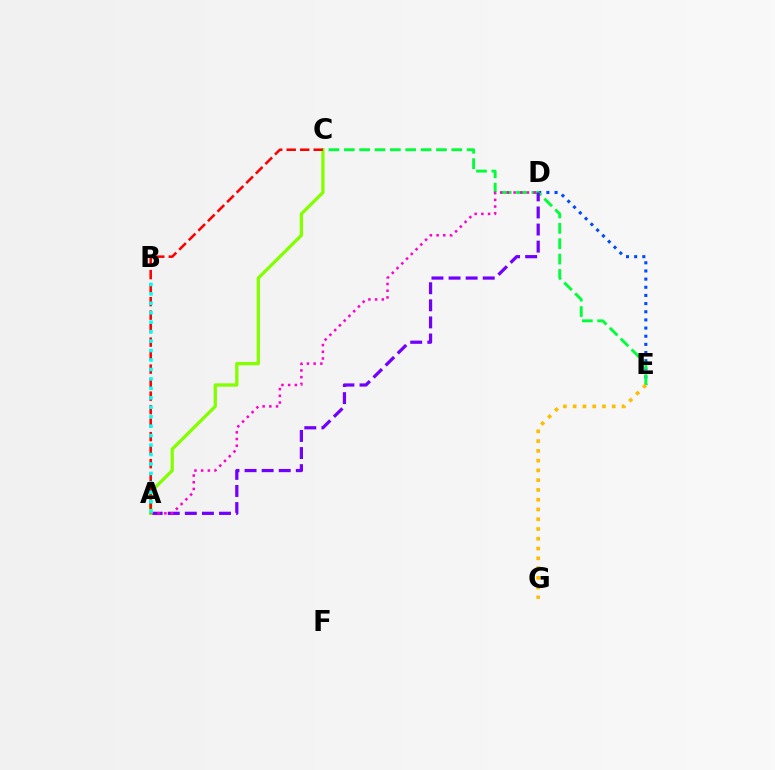{('D', 'E'): [{'color': '#004bff', 'line_style': 'dotted', 'thickness': 2.22}], ('C', 'E'): [{'color': '#00ff39', 'line_style': 'dashed', 'thickness': 2.09}], ('A', 'D'): [{'color': '#7200ff', 'line_style': 'dashed', 'thickness': 2.32}, {'color': '#ff00cf', 'line_style': 'dotted', 'thickness': 1.82}], ('E', 'G'): [{'color': '#ffbd00', 'line_style': 'dotted', 'thickness': 2.65}], ('A', 'C'): [{'color': '#84ff00', 'line_style': 'solid', 'thickness': 2.37}, {'color': '#ff0000', 'line_style': 'dashed', 'thickness': 1.83}], ('A', 'B'): [{'color': '#00fff6', 'line_style': 'dotted', 'thickness': 2.57}]}